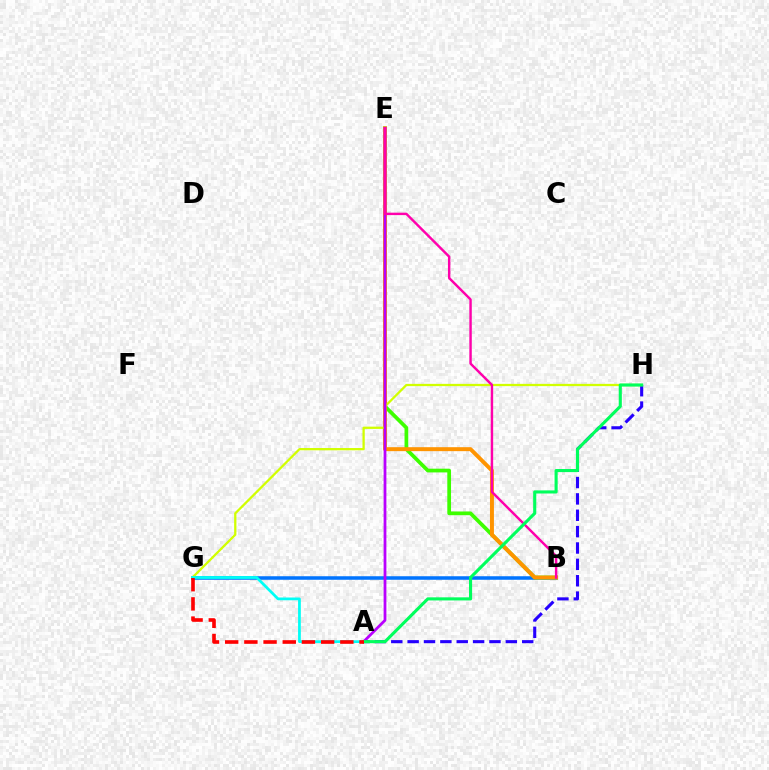{('B', 'G'): [{'color': '#0074ff', 'line_style': 'solid', 'thickness': 2.54}], ('A', 'H'): [{'color': '#2500ff', 'line_style': 'dashed', 'thickness': 2.22}, {'color': '#00ff5c', 'line_style': 'solid', 'thickness': 2.23}], ('B', 'E'): [{'color': '#3dff00', 'line_style': 'solid', 'thickness': 2.68}, {'color': '#ff9400', 'line_style': 'solid', 'thickness': 2.85}, {'color': '#ff00ac', 'line_style': 'solid', 'thickness': 1.75}], ('G', 'H'): [{'color': '#d1ff00', 'line_style': 'solid', 'thickness': 1.64}], ('A', 'E'): [{'color': '#b900ff', 'line_style': 'solid', 'thickness': 2.0}], ('A', 'G'): [{'color': '#00fff6', 'line_style': 'solid', 'thickness': 1.98}, {'color': '#ff0000', 'line_style': 'dashed', 'thickness': 2.61}]}